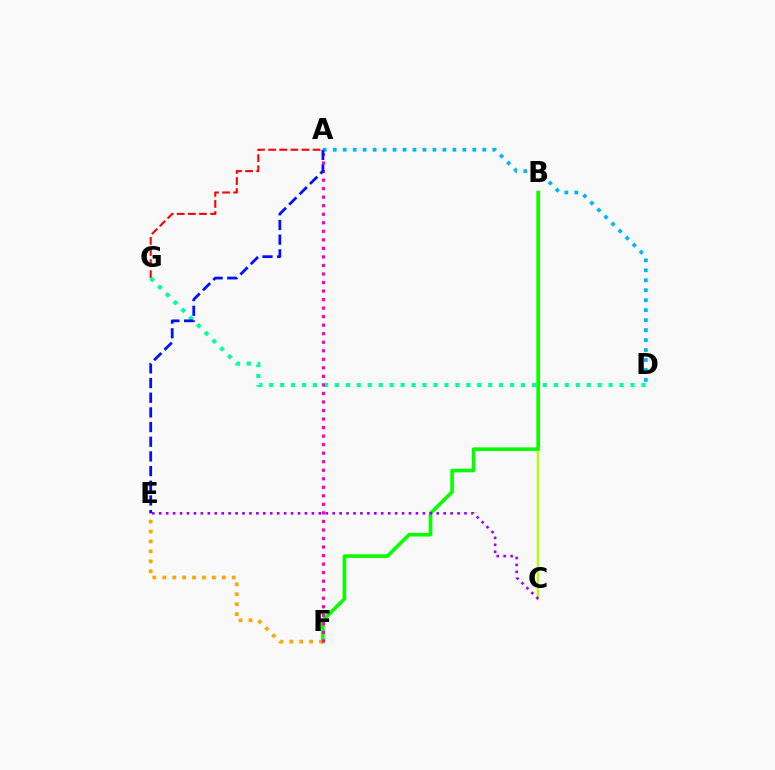{('B', 'C'): [{'color': '#b3ff00', 'line_style': 'solid', 'thickness': 1.64}], ('B', 'F'): [{'color': '#08ff00', 'line_style': 'solid', 'thickness': 2.59}], ('E', 'F'): [{'color': '#ffa500', 'line_style': 'dotted', 'thickness': 2.7}], ('A', 'G'): [{'color': '#ff0000', 'line_style': 'dashed', 'thickness': 1.51}], ('C', 'E'): [{'color': '#9b00ff', 'line_style': 'dotted', 'thickness': 1.88}], ('A', 'D'): [{'color': '#00b5ff', 'line_style': 'dotted', 'thickness': 2.71}], ('D', 'G'): [{'color': '#00ff9d', 'line_style': 'dotted', 'thickness': 2.97}], ('A', 'F'): [{'color': '#ff00bd', 'line_style': 'dotted', 'thickness': 2.32}], ('A', 'E'): [{'color': '#0010ff', 'line_style': 'dashed', 'thickness': 1.99}]}